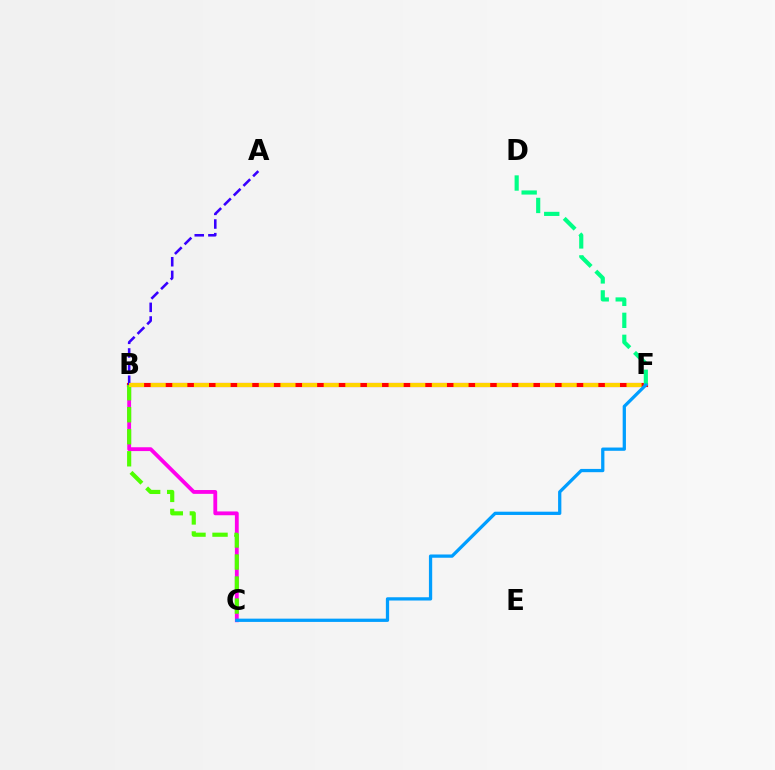{('B', 'C'): [{'color': '#ff00ed', 'line_style': 'solid', 'thickness': 2.75}, {'color': '#4fff00', 'line_style': 'dashed', 'thickness': 2.99}], ('B', 'F'): [{'color': '#ff0000', 'line_style': 'solid', 'thickness': 2.99}, {'color': '#ffd500', 'line_style': 'dashed', 'thickness': 2.94}], ('A', 'B'): [{'color': '#3700ff', 'line_style': 'dashed', 'thickness': 1.85}], ('D', 'F'): [{'color': '#00ff86', 'line_style': 'dashed', 'thickness': 2.99}], ('C', 'F'): [{'color': '#009eff', 'line_style': 'solid', 'thickness': 2.35}]}